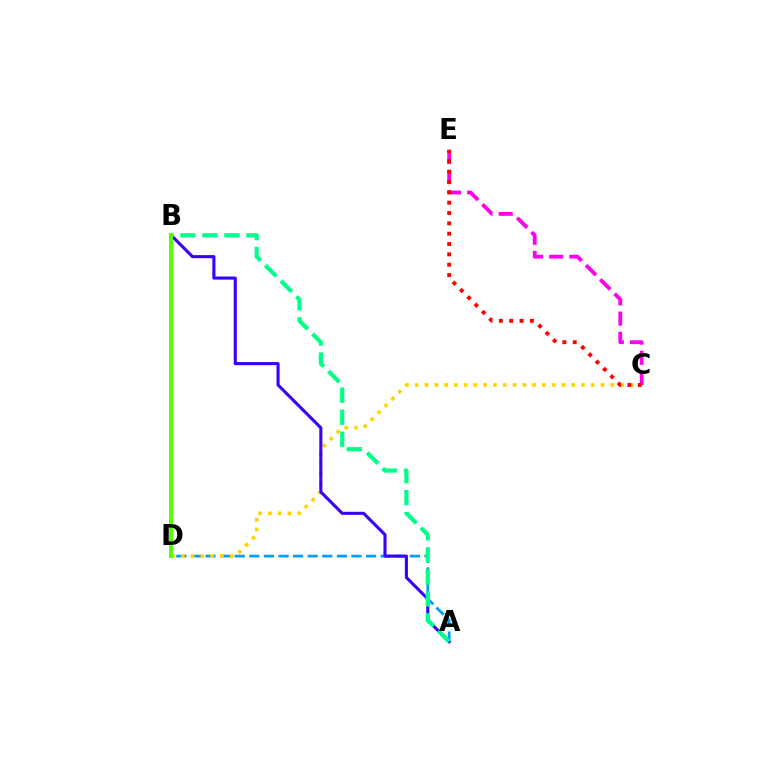{('A', 'D'): [{'color': '#009eff', 'line_style': 'dashed', 'thickness': 1.98}], ('C', 'D'): [{'color': '#ffd500', 'line_style': 'dotted', 'thickness': 2.66}], ('A', 'B'): [{'color': '#3700ff', 'line_style': 'solid', 'thickness': 2.23}, {'color': '#00ff86', 'line_style': 'dashed', 'thickness': 2.99}], ('C', 'E'): [{'color': '#ff00ed', 'line_style': 'dashed', 'thickness': 2.74}, {'color': '#ff0000', 'line_style': 'dotted', 'thickness': 2.81}], ('B', 'D'): [{'color': '#4fff00', 'line_style': 'solid', 'thickness': 2.77}]}